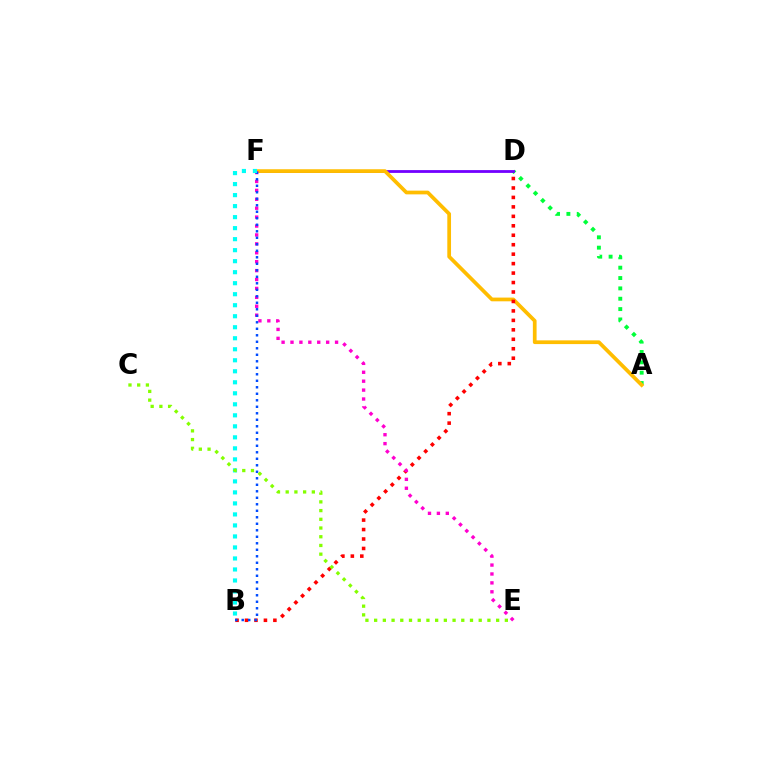{('A', 'D'): [{'color': '#00ff39', 'line_style': 'dotted', 'thickness': 2.81}], ('D', 'F'): [{'color': '#7200ff', 'line_style': 'solid', 'thickness': 2.01}], ('A', 'F'): [{'color': '#ffbd00', 'line_style': 'solid', 'thickness': 2.68}], ('B', 'D'): [{'color': '#ff0000', 'line_style': 'dotted', 'thickness': 2.57}], ('E', 'F'): [{'color': '#ff00cf', 'line_style': 'dotted', 'thickness': 2.42}], ('B', 'F'): [{'color': '#004bff', 'line_style': 'dotted', 'thickness': 1.77}, {'color': '#00fff6', 'line_style': 'dotted', 'thickness': 2.99}], ('C', 'E'): [{'color': '#84ff00', 'line_style': 'dotted', 'thickness': 2.37}]}